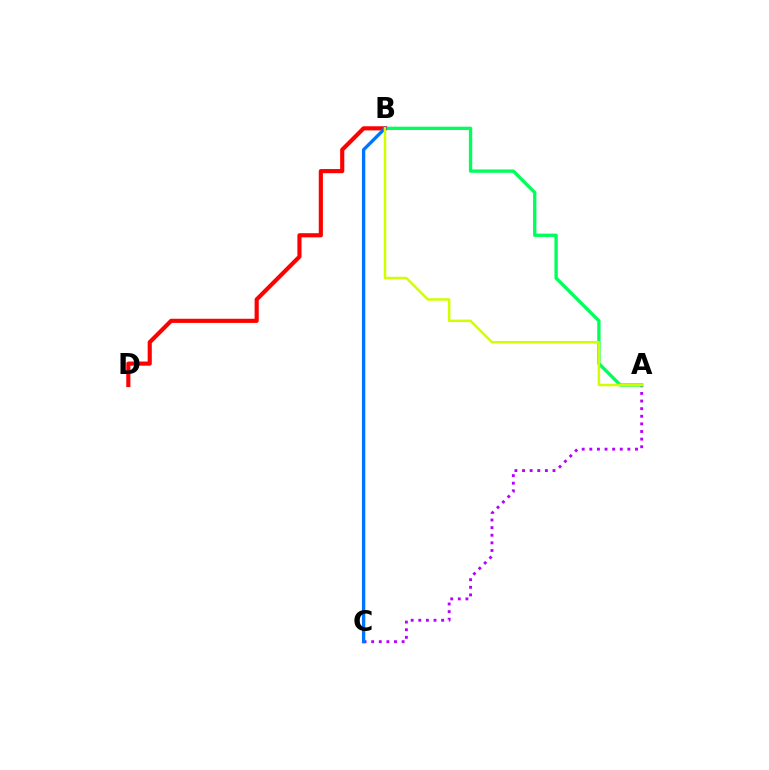{('A', 'C'): [{'color': '#b900ff', 'line_style': 'dotted', 'thickness': 2.07}], ('A', 'B'): [{'color': '#00ff5c', 'line_style': 'solid', 'thickness': 2.4}, {'color': '#d1ff00', 'line_style': 'solid', 'thickness': 1.8}], ('B', 'D'): [{'color': '#ff0000', 'line_style': 'solid', 'thickness': 2.98}], ('B', 'C'): [{'color': '#0074ff', 'line_style': 'solid', 'thickness': 2.4}]}